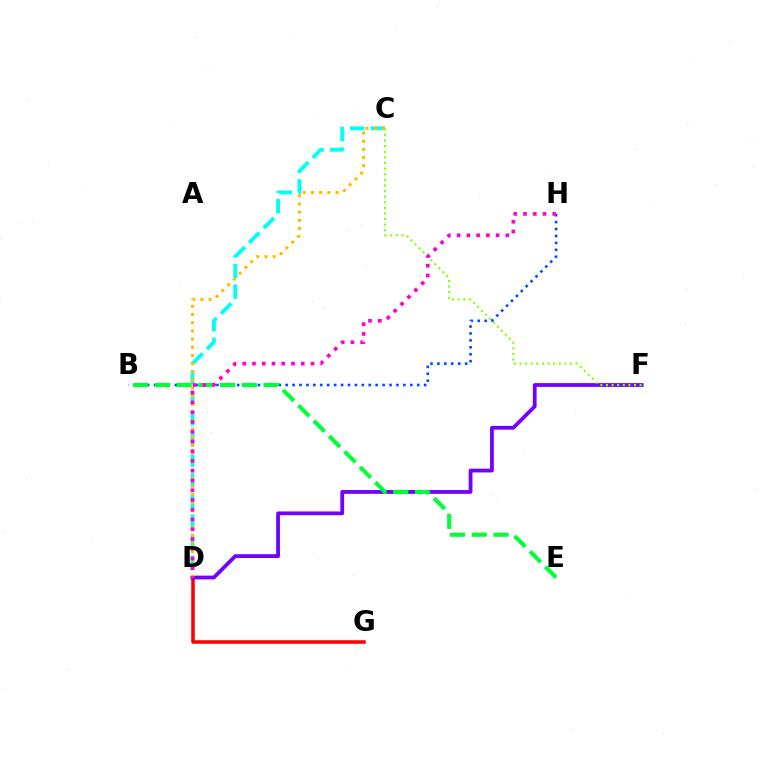{('C', 'D'): [{'color': '#00fff6', 'line_style': 'dashed', 'thickness': 2.8}, {'color': '#ffbd00', 'line_style': 'dotted', 'thickness': 2.22}], ('D', 'G'): [{'color': '#ff0000', 'line_style': 'solid', 'thickness': 2.56}], ('D', 'F'): [{'color': '#7200ff', 'line_style': 'solid', 'thickness': 2.72}], ('B', 'H'): [{'color': '#004bff', 'line_style': 'dotted', 'thickness': 1.88}], ('B', 'E'): [{'color': '#00ff39', 'line_style': 'dashed', 'thickness': 2.95}], ('C', 'F'): [{'color': '#84ff00', 'line_style': 'dotted', 'thickness': 1.52}], ('D', 'H'): [{'color': '#ff00cf', 'line_style': 'dotted', 'thickness': 2.65}]}